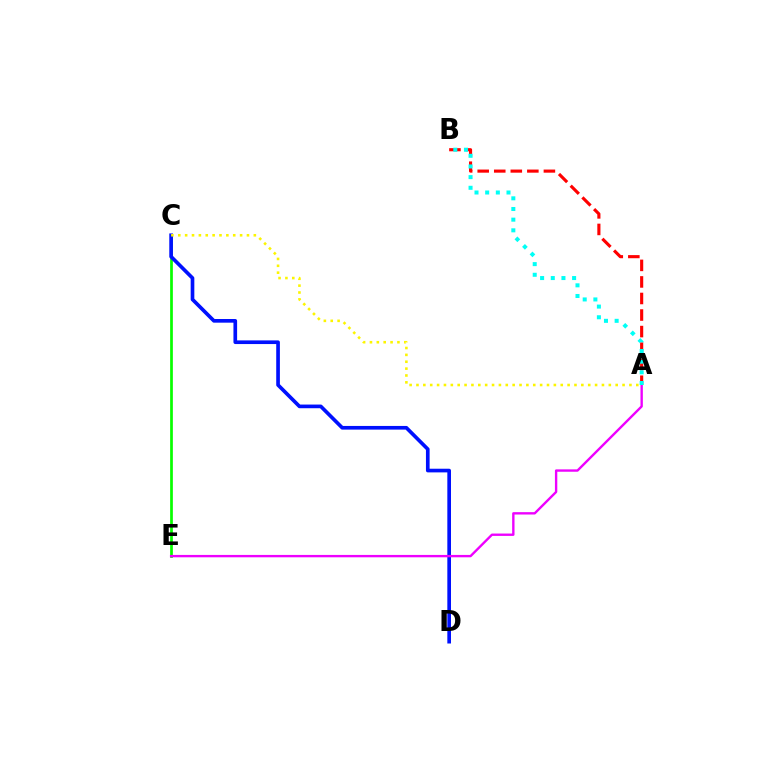{('C', 'E'): [{'color': '#08ff00', 'line_style': 'solid', 'thickness': 1.95}], ('A', 'B'): [{'color': '#ff0000', 'line_style': 'dashed', 'thickness': 2.25}, {'color': '#00fff6', 'line_style': 'dotted', 'thickness': 2.9}], ('C', 'D'): [{'color': '#0010ff', 'line_style': 'solid', 'thickness': 2.64}], ('A', 'E'): [{'color': '#ee00ff', 'line_style': 'solid', 'thickness': 1.71}], ('A', 'C'): [{'color': '#fcf500', 'line_style': 'dotted', 'thickness': 1.87}]}